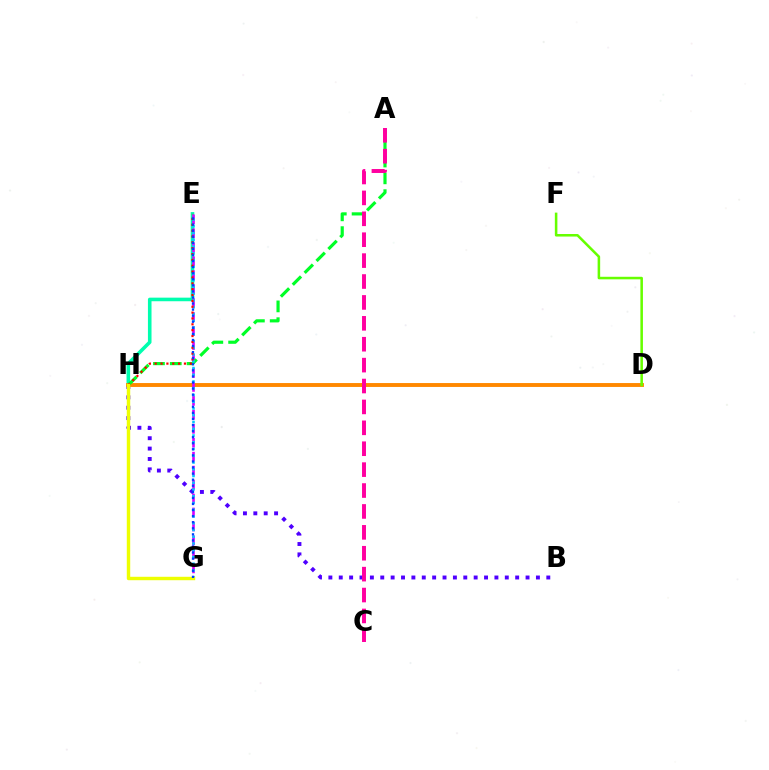{('E', 'H'): [{'color': '#00ffaf', 'line_style': 'solid', 'thickness': 2.58}, {'color': '#ff0000', 'line_style': 'dotted', 'thickness': 1.59}], ('B', 'H'): [{'color': '#4f00ff', 'line_style': 'dotted', 'thickness': 2.82}], ('D', 'H'): [{'color': '#ff8800', 'line_style': 'solid', 'thickness': 2.81}], ('D', 'F'): [{'color': '#66ff00', 'line_style': 'solid', 'thickness': 1.83}], ('E', 'G'): [{'color': '#d600ff', 'line_style': 'dashed', 'thickness': 1.9}, {'color': '#00c7ff', 'line_style': 'dotted', 'thickness': 1.83}, {'color': '#003fff', 'line_style': 'dotted', 'thickness': 1.65}], ('A', 'H'): [{'color': '#00ff27', 'line_style': 'dashed', 'thickness': 2.28}], ('A', 'C'): [{'color': '#ff00a0', 'line_style': 'dashed', 'thickness': 2.84}], ('G', 'H'): [{'color': '#eeff00', 'line_style': 'solid', 'thickness': 2.47}]}